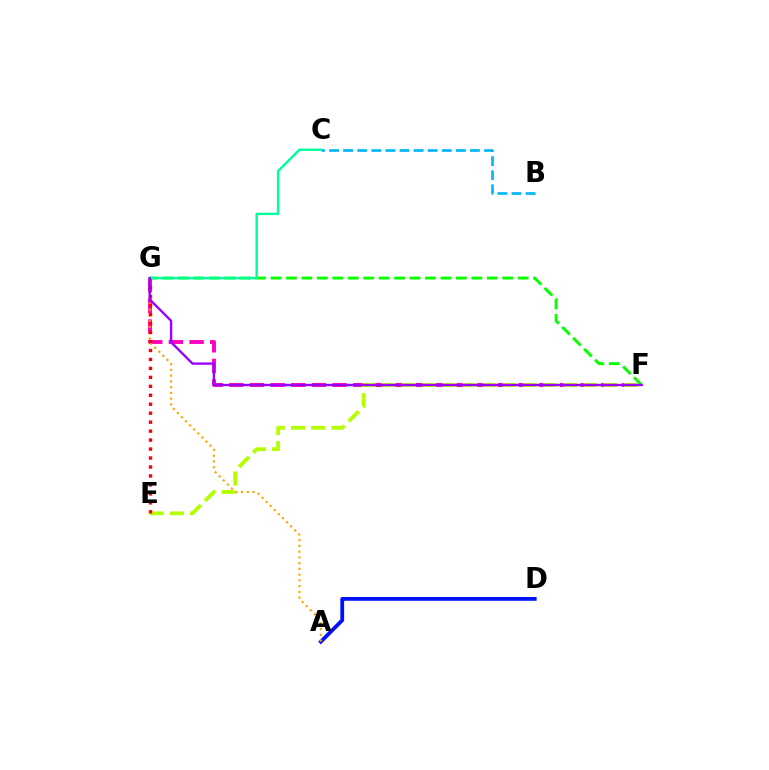{('A', 'D'): [{'color': '#0010ff', 'line_style': 'solid', 'thickness': 2.73}], ('F', 'G'): [{'color': '#08ff00', 'line_style': 'dashed', 'thickness': 2.1}, {'color': '#ff00bd', 'line_style': 'dashed', 'thickness': 2.81}, {'color': '#9b00ff', 'line_style': 'solid', 'thickness': 1.69}], ('B', 'C'): [{'color': '#00b5ff', 'line_style': 'dashed', 'thickness': 1.91}], ('E', 'F'): [{'color': '#b3ff00', 'line_style': 'dashed', 'thickness': 2.74}], ('A', 'G'): [{'color': '#ffa500', 'line_style': 'dotted', 'thickness': 1.56}], ('E', 'G'): [{'color': '#ff0000', 'line_style': 'dotted', 'thickness': 2.44}], ('C', 'G'): [{'color': '#00ff9d', 'line_style': 'solid', 'thickness': 1.73}]}